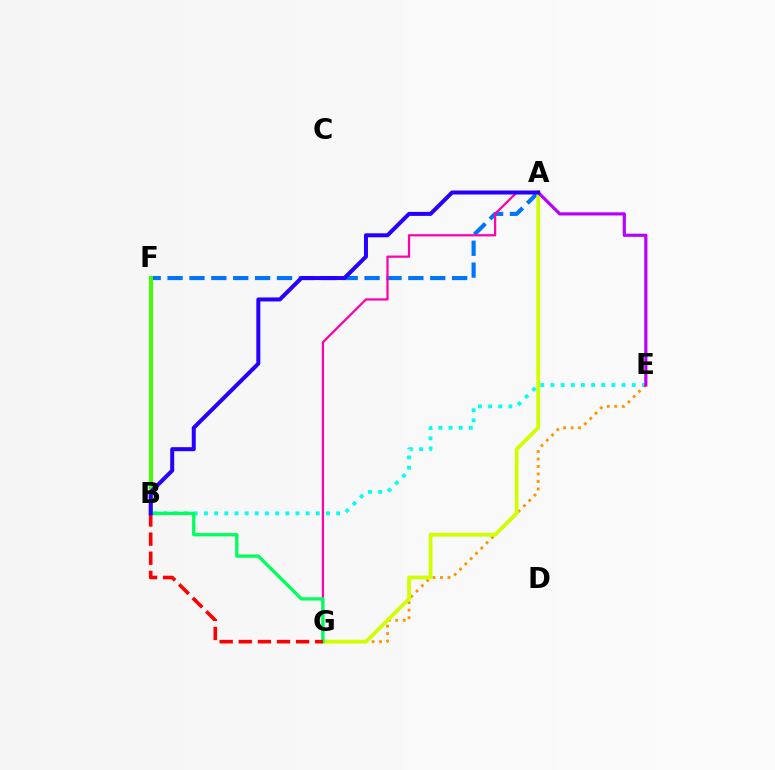{('B', 'E'): [{'color': '#00fff6', 'line_style': 'dotted', 'thickness': 2.76}], ('A', 'F'): [{'color': '#0074ff', 'line_style': 'dashed', 'thickness': 2.97}], ('A', 'G'): [{'color': '#ff00ac', 'line_style': 'solid', 'thickness': 1.61}, {'color': '#d1ff00', 'line_style': 'solid', 'thickness': 2.71}], ('E', 'G'): [{'color': '#ff9400', 'line_style': 'dotted', 'thickness': 2.04}], ('A', 'E'): [{'color': '#b900ff', 'line_style': 'solid', 'thickness': 2.28}], ('B', 'F'): [{'color': '#3dff00', 'line_style': 'solid', 'thickness': 2.83}], ('B', 'G'): [{'color': '#00ff5c', 'line_style': 'solid', 'thickness': 2.36}, {'color': '#ff0000', 'line_style': 'dashed', 'thickness': 2.6}], ('A', 'B'): [{'color': '#2500ff', 'line_style': 'solid', 'thickness': 2.89}]}